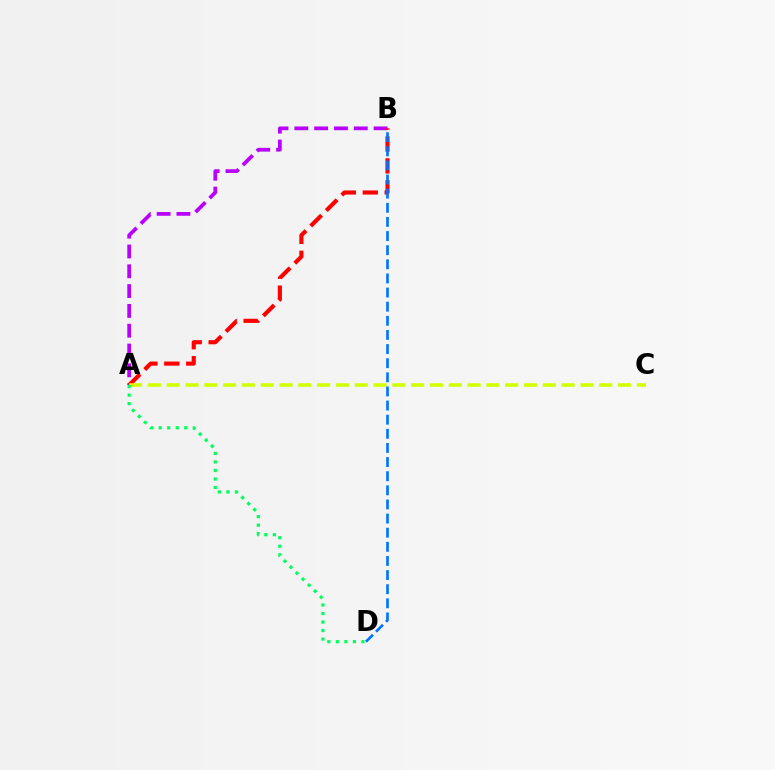{('A', 'B'): [{'color': '#b900ff', 'line_style': 'dashed', 'thickness': 2.69}, {'color': '#ff0000', 'line_style': 'dashed', 'thickness': 2.98}], ('A', 'C'): [{'color': '#d1ff00', 'line_style': 'dashed', 'thickness': 2.55}], ('B', 'D'): [{'color': '#0074ff', 'line_style': 'dashed', 'thickness': 1.92}], ('A', 'D'): [{'color': '#00ff5c', 'line_style': 'dotted', 'thickness': 2.31}]}